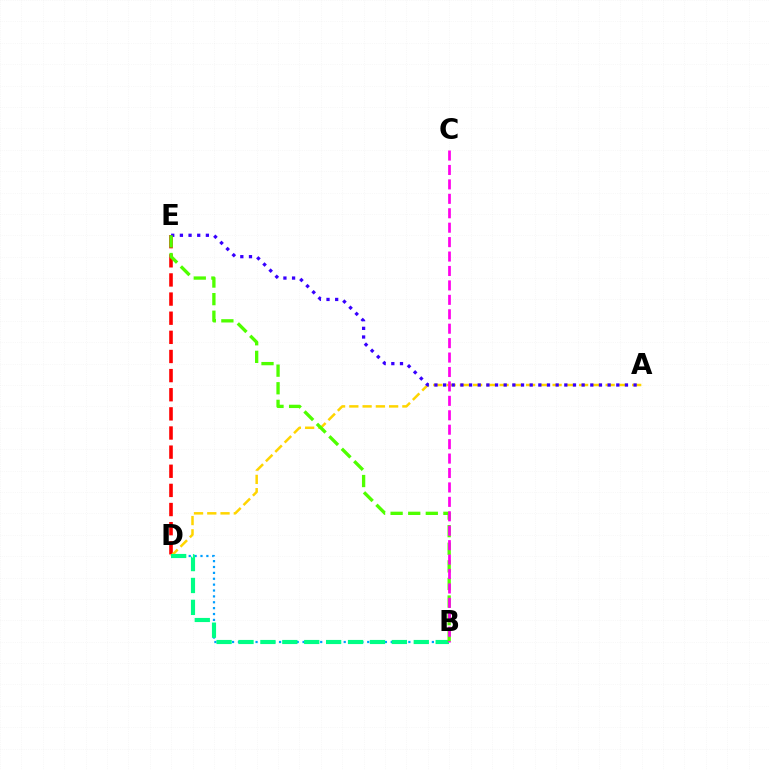{('D', 'E'): [{'color': '#ff0000', 'line_style': 'dashed', 'thickness': 2.6}], ('A', 'D'): [{'color': '#ffd500', 'line_style': 'dashed', 'thickness': 1.8}], ('B', 'D'): [{'color': '#009eff', 'line_style': 'dotted', 'thickness': 1.6}, {'color': '#00ff86', 'line_style': 'dashed', 'thickness': 2.98}], ('A', 'E'): [{'color': '#3700ff', 'line_style': 'dotted', 'thickness': 2.35}], ('B', 'E'): [{'color': '#4fff00', 'line_style': 'dashed', 'thickness': 2.39}], ('B', 'C'): [{'color': '#ff00ed', 'line_style': 'dashed', 'thickness': 1.96}]}